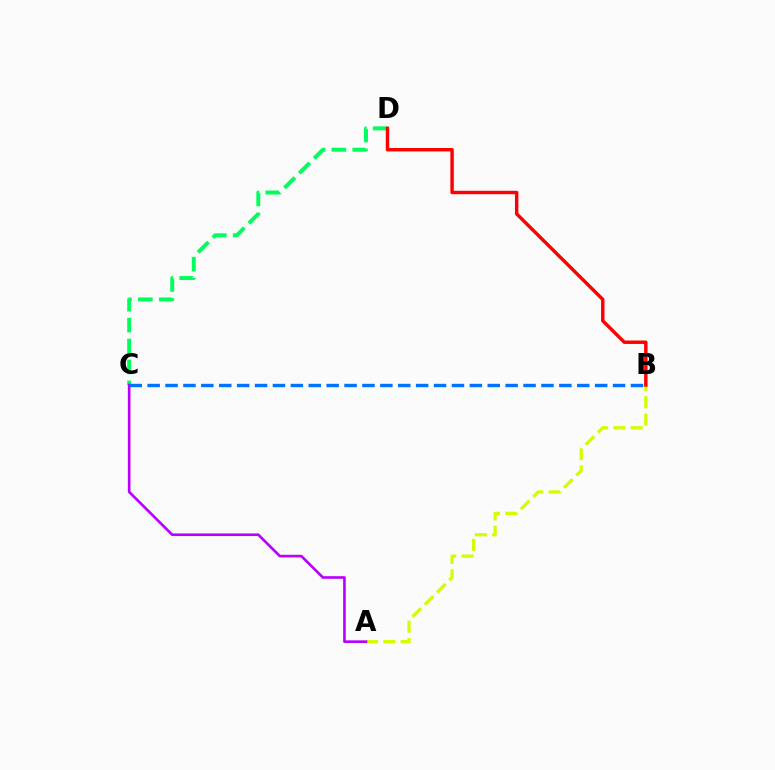{('A', 'B'): [{'color': '#d1ff00', 'line_style': 'dashed', 'thickness': 2.35}], ('C', 'D'): [{'color': '#00ff5c', 'line_style': 'dashed', 'thickness': 2.84}], ('B', 'D'): [{'color': '#ff0000', 'line_style': 'solid', 'thickness': 2.47}], ('A', 'C'): [{'color': '#b900ff', 'line_style': 'solid', 'thickness': 1.9}], ('B', 'C'): [{'color': '#0074ff', 'line_style': 'dashed', 'thickness': 2.43}]}